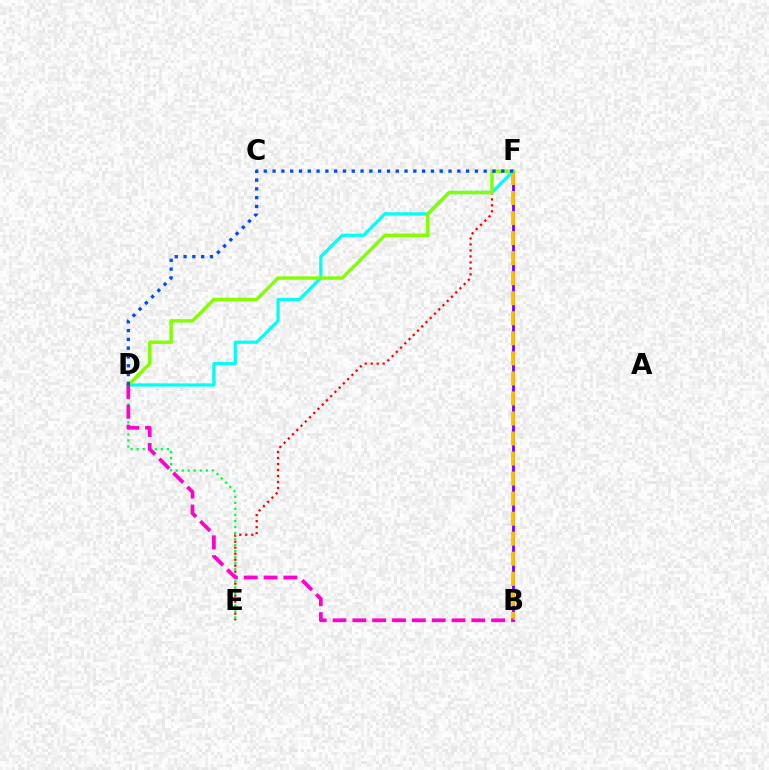{('B', 'F'): [{'color': '#7200ff', 'line_style': 'solid', 'thickness': 2.0}, {'color': '#ffbd00', 'line_style': 'dashed', 'thickness': 2.72}], ('E', 'F'): [{'color': '#ff0000', 'line_style': 'dotted', 'thickness': 1.63}], ('D', 'E'): [{'color': '#00ff39', 'line_style': 'dotted', 'thickness': 1.64}], ('D', 'F'): [{'color': '#00fff6', 'line_style': 'solid', 'thickness': 2.32}, {'color': '#84ff00', 'line_style': 'solid', 'thickness': 2.46}, {'color': '#004bff', 'line_style': 'dotted', 'thickness': 2.39}], ('B', 'D'): [{'color': '#ff00cf', 'line_style': 'dashed', 'thickness': 2.69}]}